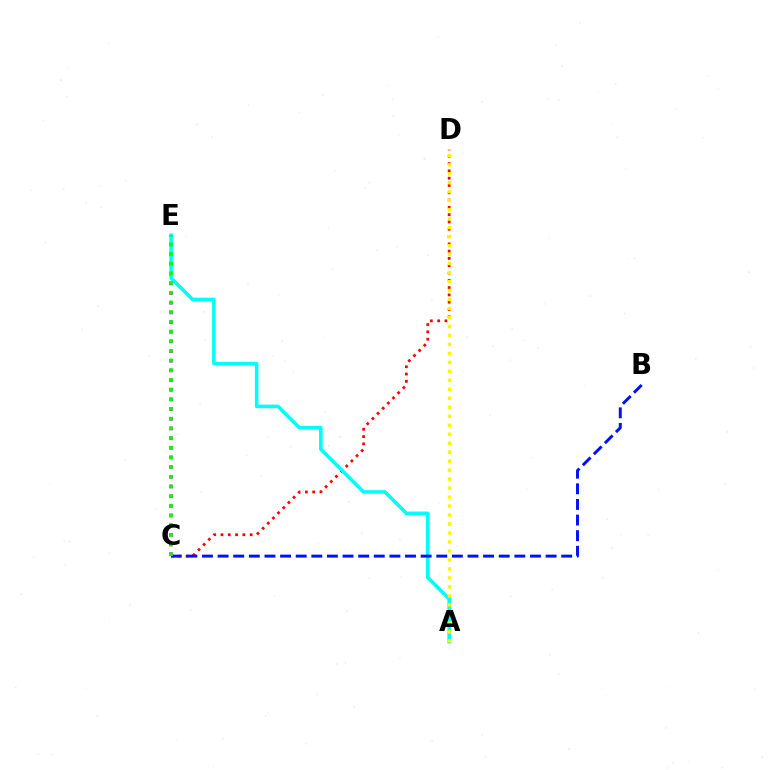{('C', 'E'): [{'color': '#ee00ff', 'line_style': 'dotted', 'thickness': 2.63}, {'color': '#08ff00', 'line_style': 'dotted', 'thickness': 2.63}], ('C', 'D'): [{'color': '#ff0000', 'line_style': 'dotted', 'thickness': 1.98}], ('A', 'E'): [{'color': '#00fff6', 'line_style': 'solid', 'thickness': 2.57}], ('A', 'D'): [{'color': '#fcf500', 'line_style': 'dotted', 'thickness': 2.44}], ('B', 'C'): [{'color': '#0010ff', 'line_style': 'dashed', 'thickness': 2.12}]}